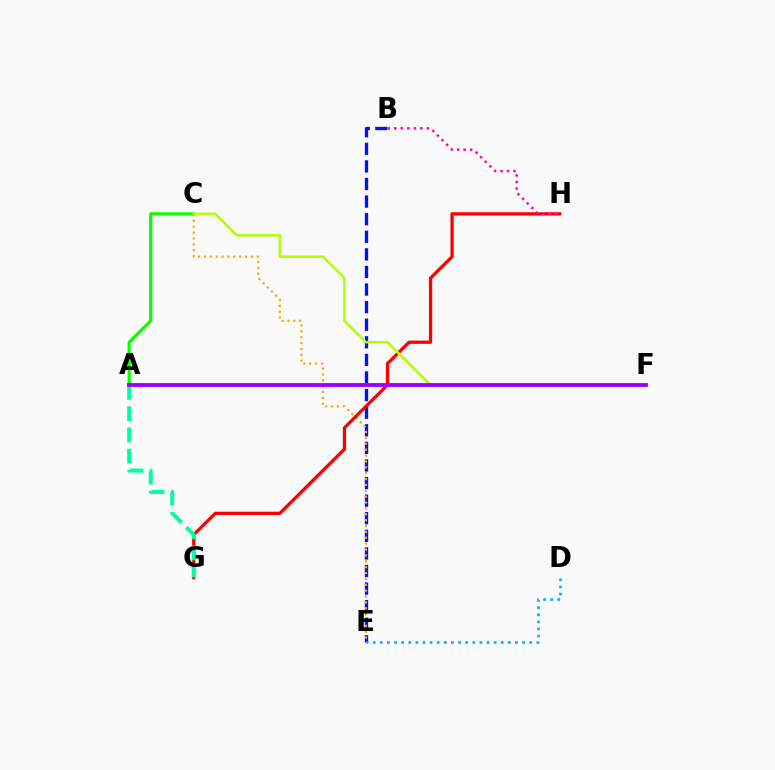{('B', 'E'): [{'color': '#0010ff', 'line_style': 'dashed', 'thickness': 2.39}], ('C', 'E'): [{'color': '#ffa500', 'line_style': 'dotted', 'thickness': 1.6}], ('D', 'E'): [{'color': '#00b5ff', 'line_style': 'dotted', 'thickness': 1.93}], ('G', 'H'): [{'color': '#ff0000', 'line_style': 'solid', 'thickness': 2.36}], ('A', 'C'): [{'color': '#08ff00', 'line_style': 'solid', 'thickness': 2.28}], ('C', 'F'): [{'color': '#b3ff00', 'line_style': 'solid', 'thickness': 1.81}], ('B', 'H'): [{'color': '#ff00bd', 'line_style': 'dotted', 'thickness': 1.77}], ('A', 'G'): [{'color': '#00ff9d', 'line_style': 'dashed', 'thickness': 2.89}], ('A', 'F'): [{'color': '#9b00ff', 'line_style': 'solid', 'thickness': 2.76}]}